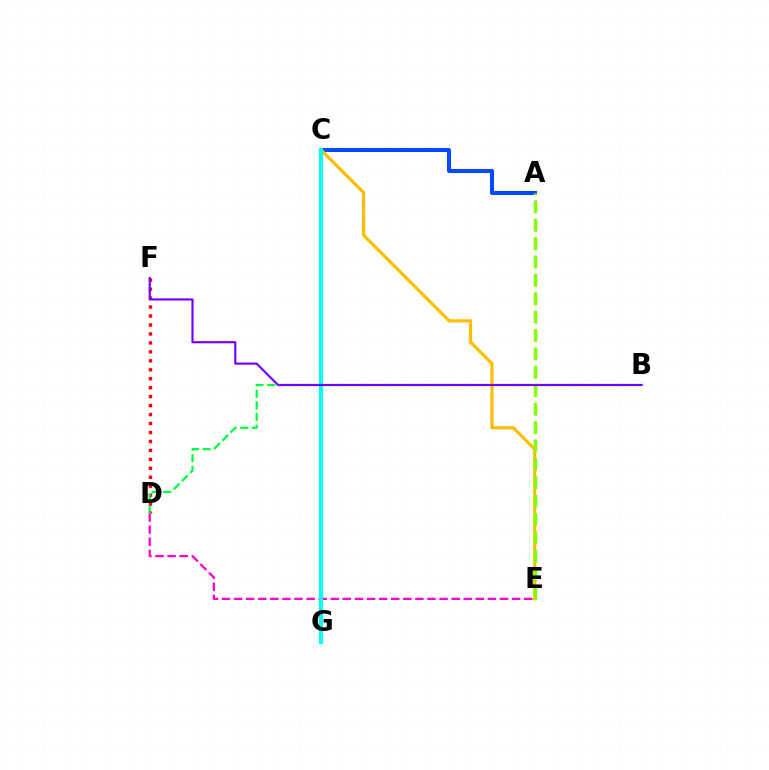{('D', 'E'): [{'color': '#ff00cf', 'line_style': 'dashed', 'thickness': 1.64}], ('A', 'C'): [{'color': '#004bff', 'line_style': 'solid', 'thickness': 2.9}], ('D', 'F'): [{'color': '#ff0000', 'line_style': 'dotted', 'thickness': 2.43}], ('C', 'E'): [{'color': '#ffbd00', 'line_style': 'solid', 'thickness': 2.31}], ('C', 'G'): [{'color': '#00fff6', 'line_style': 'solid', 'thickness': 2.97}], ('B', 'D'): [{'color': '#00ff39', 'line_style': 'dashed', 'thickness': 1.58}], ('A', 'E'): [{'color': '#84ff00', 'line_style': 'dashed', 'thickness': 2.5}], ('B', 'F'): [{'color': '#7200ff', 'line_style': 'solid', 'thickness': 1.55}]}